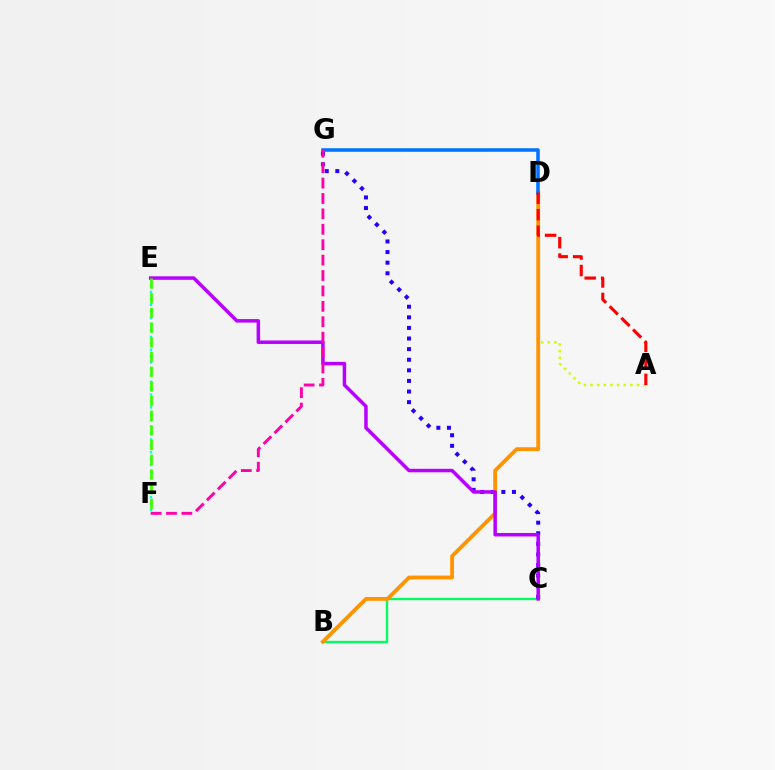{('B', 'C'): [{'color': '#00ff5c', 'line_style': 'solid', 'thickness': 1.68}], ('E', 'F'): [{'color': '#00fff6', 'line_style': 'dotted', 'thickness': 1.74}, {'color': '#3dff00', 'line_style': 'dashed', 'thickness': 1.99}], ('C', 'G'): [{'color': '#2500ff', 'line_style': 'dotted', 'thickness': 2.88}], ('A', 'D'): [{'color': '#d1ff00', 'line_style': 'dotted', 'thickness': 1.8}, {'color': '#ff0000', 'line_style': 'dashed', 'thickness': 2.24}], ('B', 'D'): [{'color': '#ff9400', 'line_style': 'solid', 'thickness': 2.75}], ('C', 'E'): [{'color': '#b900ff', 'line_style': 'solid', 'thickness': 2.52}], ('D', 'G'): [{'color': '#0074ff', 'line_style': 'solid', 'thickness': 2.56}], ('F', 'G'): [{'color': '#ff00ac', 'line_style': 'dashed', 'thickness': 2.09}]}